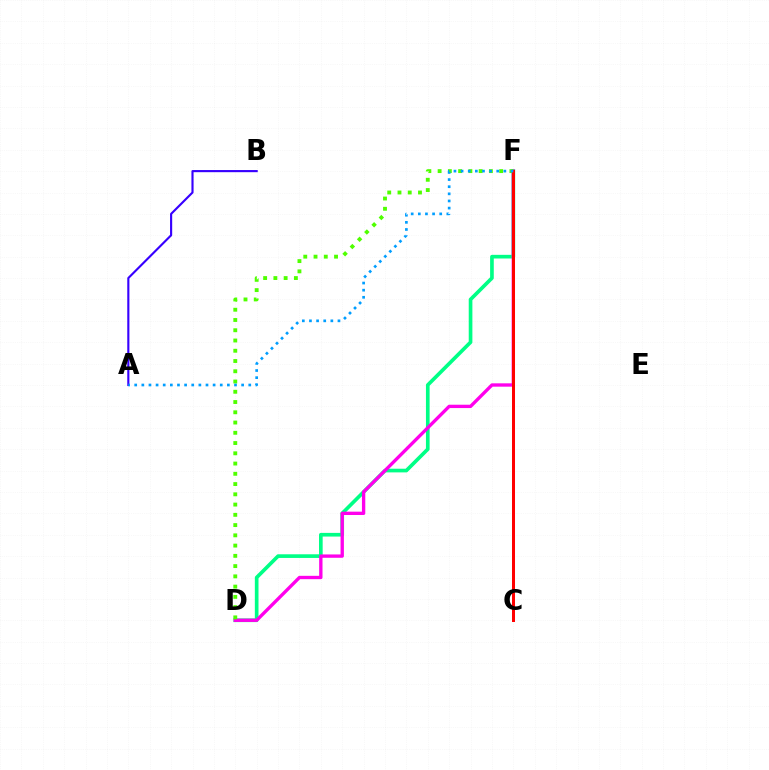{('A', 'B'): [{'color': '#3700ff', 'line_style': 'solid', 'thickness': 1.54}], ('D', 'F'): [{'color': '#00ff86', 'line_style': 'solid', 'thickness': 2.64}, {'color': '#ff00ed', 'line_style': 'solid', 'thickness': 2.41}, {'color': '#4fff00', 'line_style': 'dotted', 'thickness': 2.79}], ('C', 'F'): [{'color': '#ffd500', 'line_style': 'dotted', 'thickness': 2.13}, {'color': '#ff0000', 'line_style': 'solid', 'thickness': 2.17}], ('A', 'F'): [{'color': '#009eff', 'line_style': 'dotted', 'thickness': 1.94}]}